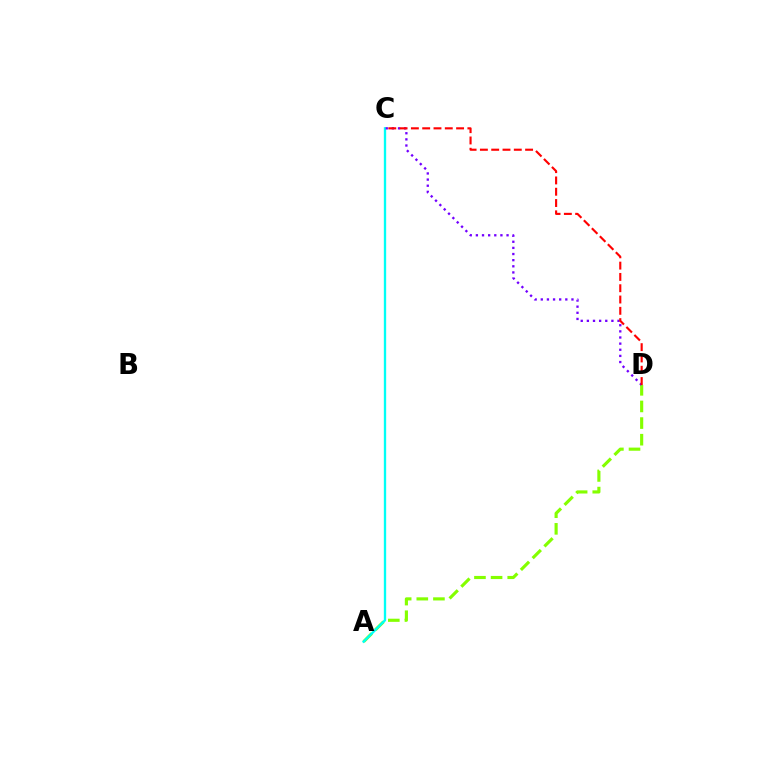{('A', 'D'): [{'color': '#84ff00', 'line_style': 'dashed', 'thickness': 2.26}], ('A', 'C'): [{'color': '#00fff6', 'line_style': 'solid', 'thickness': 1.68}], ('C', 'D'): [{'color': '#7200ff', 'line_style': 'dotted', 'thickness': 1.67}, {'color': '#ff0000', 'line_style': 'dashed', 'thickness': 1.54}]}